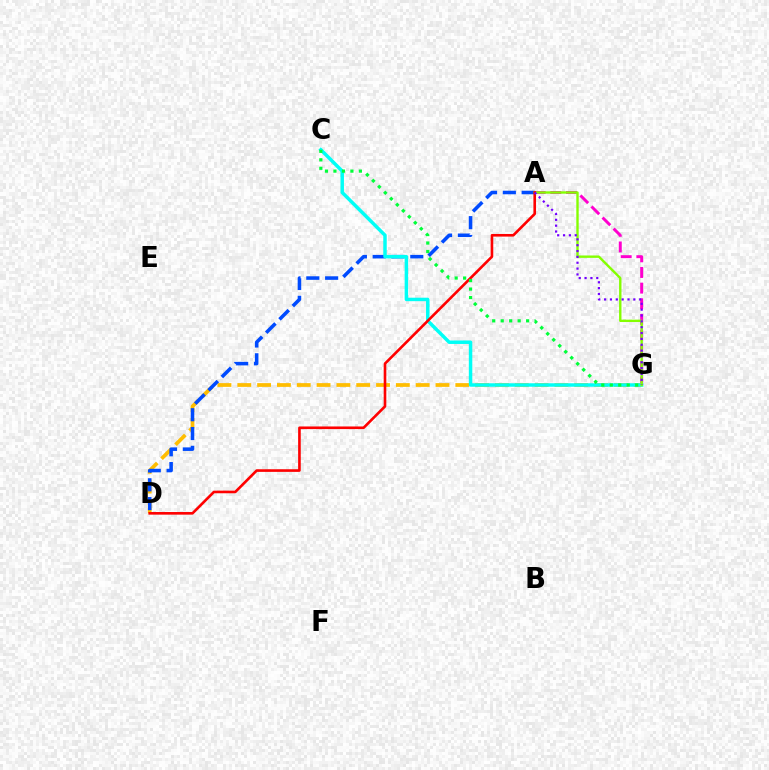{('A', 'G'): [{'color': '#ff00cf', 'line_style': 'dashed', 'thickness': 2.12}, {'color': '#84ff00', 'line_style': 'solid', 'thickness': 1.72}, {'color': '#7200ff', 'line_style': 'dotted', 'thickness': 1.59}], ('D', 'G'): [{'color': '#ffbd00', 'line_style': 'dashed', 'thickness': 2.69}], ('A', 'D'): [{'color': '#004bff', 'line_style': 'dashed', 'thickness': 2.55}, {'color': '#ff0000', 'line_style': 'solid', 'thickness': 1.89}], ('C', 'G'): [{'color': '#00fff6', 'line_style': 'solid', 'thickness': 2.5}, {'color': '#00ff39', 'line_style': 'dotted', 'thickness': 2.3}]}